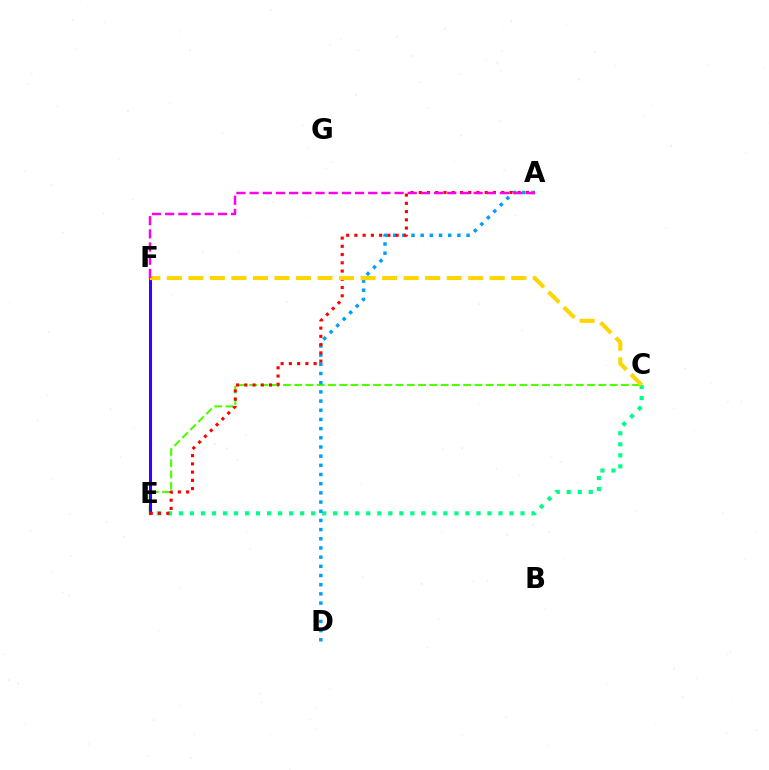{('C', 'E'): [{'color': '#4fff00', 'line_style': 'dashed', 'thickness': 1.53}, {'color': '#00ff86', 'line_style': 'dotted', 'thickness': 2.99}], ('E', 'F'): [{'color': '#3700ff', 'line_style': 'solid', 'thickness': 2.19}], ('A', 'D'): [{'color': '#009eff', 'line_style': 'dotted', 'thickness': 2.49}], ('A', 'E'): [{'color': '#ff0000', 'line_style': 'dotted', 'thickness': 2.24}], ('C', 'F'): [{'color': '#ffd500', 'line_style': 'dashed', 'thickness': 2.92}], ('A', 'F'): [{'color': '#ff00ed', 'line_style': 'dashed', 'thickness': 1.79}]}